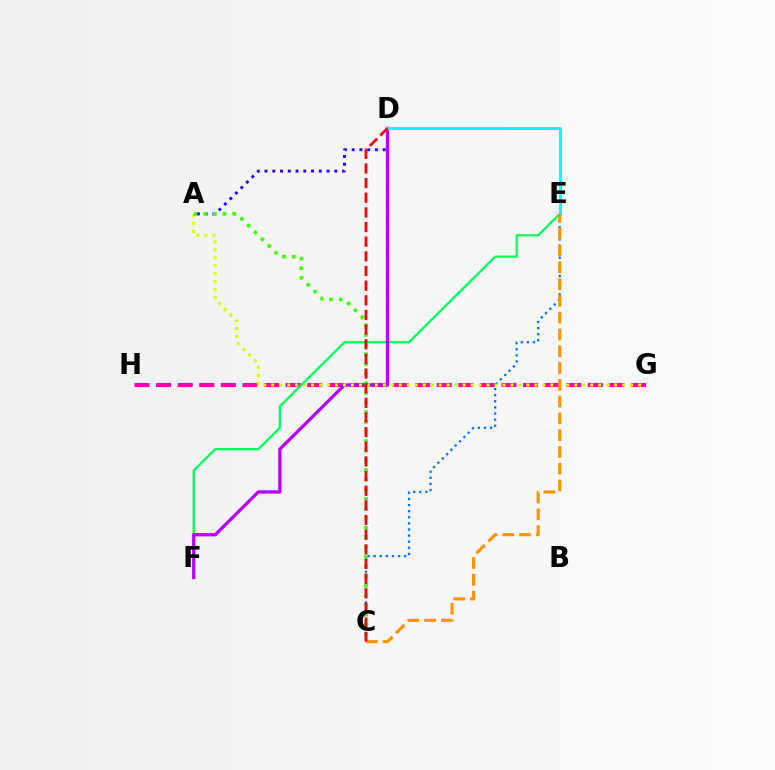{('G', 'H'): [{'color': '#ff00ac', 'line_style': 'dashed', 'thickness': 2.93}], ('E', 'F'): [{'color': '#00ff5c', 'line_style': 'solid', 'thickness': 1.66}], ('A', 'D'): [{'color': '#2500ff', 'line_style': 'dotted', 'thickness': 2.11}], ('C', 'E'): [{'color': '#0074ff', 'line_style': 'dotted', 'thickness': 1.66}, {'color': '#ff9400', 'line_style': 'dashed', 'thickness': 2.28}], ('D', 'F'): [{'color': '#b900ff', 'line_style': 'solid', 'thickness': 2.38}], ('D', 'E'): [{'color': '#00fff6', 'line_style': 'solid', 'thickness': 2.08}], ('A', 'G'): [{'color': '#d1ff00', 'line_style': 'dotted', 'thickness': 2.17}], ('A', 'C'): [{'color': '#3dff00', 'line_style': 'dotted', 'thickness': 2.62}], ('C', 'D'): [{'color': '#ff0000', 'line_style': 'dashed', 'thickness': 1.99}]}